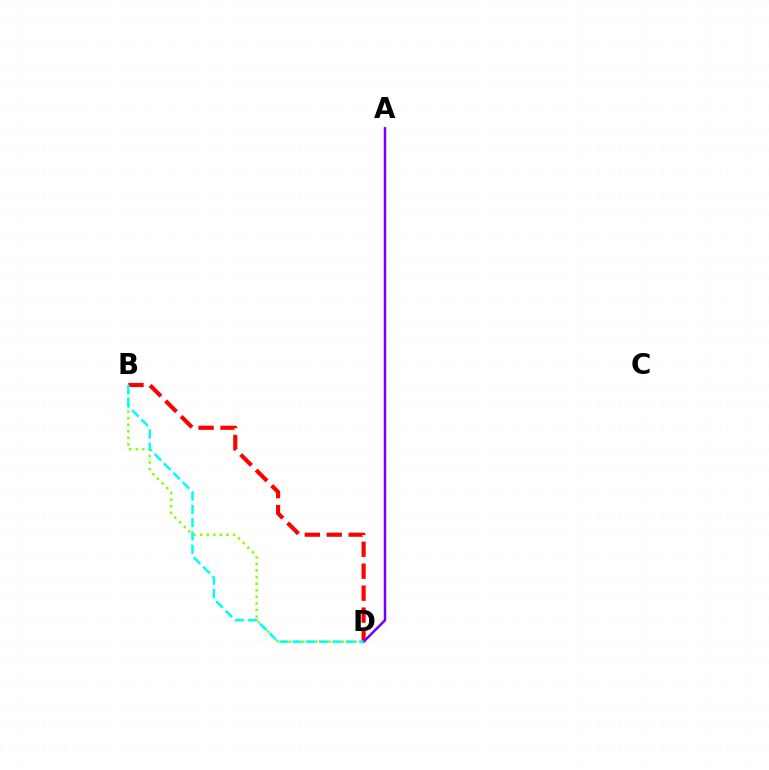{('B', 'D'): [{'color': '#84ff00', 'line_style': 'dotted', 'thickness': 1.79}, {'color': '#ff0000', 'line_style': 'dashed', 'thickness': 2.98}, {'color': '#00fff6', 'line_style': 'dashed', 'thickness': 1.81}], ('A', 'D'): [{'color': '#7200ff', 'line_style': 'solid', 'thickness': 1.8}]}